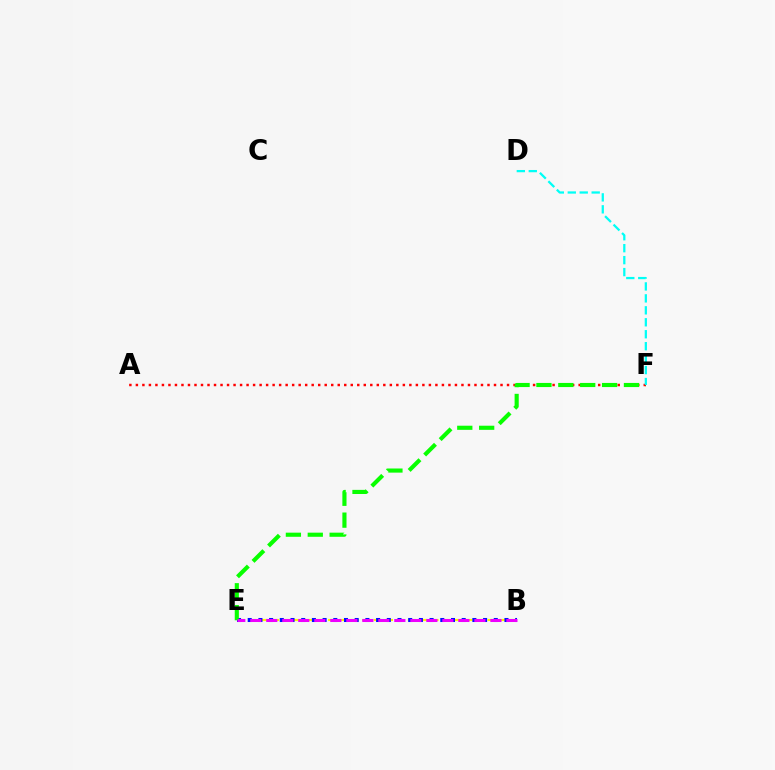{('B', 'E'): [{'color': '#fcf500', 'line_style': 'dashed', 'thickness': 1.55}, {'color': '#0010ff', 'line_style': 'dotted', 'thickness': 2.91}, {'color': '#ee00ff', 'line_style': 'dashed', 'thickness': 2.17}], ('A', 'F'): [{'color': '#ff0000', 'line_style': 'dotted', 'thickness': 1.77}], ('E', 'F'): [{'color': '#08ff00', 'line_style': 'dashed', 'thickness': 2.97}], ('D', 'F'): [{'color': '#00fff6', 'line_style': 'dashed', 'thickness': 1.62}]}